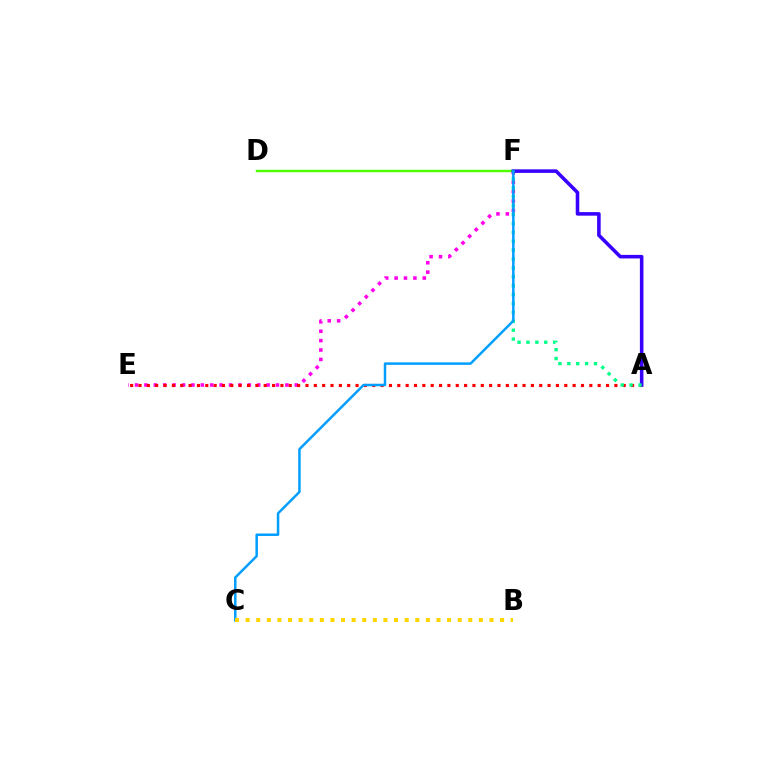{('E', 'F'): [{'color': '#ff00ed', 'line_style': 'dotted', 'thickness': 2.55}], ('A', 'E'): [{'color': '#ff0000', 'line_style': 'dotted', 'thickness': 2.27}], ('D', 'F'): [{'color': '#4fff00', 'line_style': 'solid', 'thickness': 1.76}], ('A', 'F'): [{'color': '#3700ff', 'line_style': 'solid', 'thickness': 2.56}, {'color': '#00ff86', 'line_style': 'dotted', 'thickness': 2.42}], ('C', 'F'): [{'color': '#009eff', 'line_style': 'solid', 'thickness': 1.79}], ('B', 'C'): [{'color': '#ffd500', 'line_style': 'dotted', 'thickness': 2.88}]}